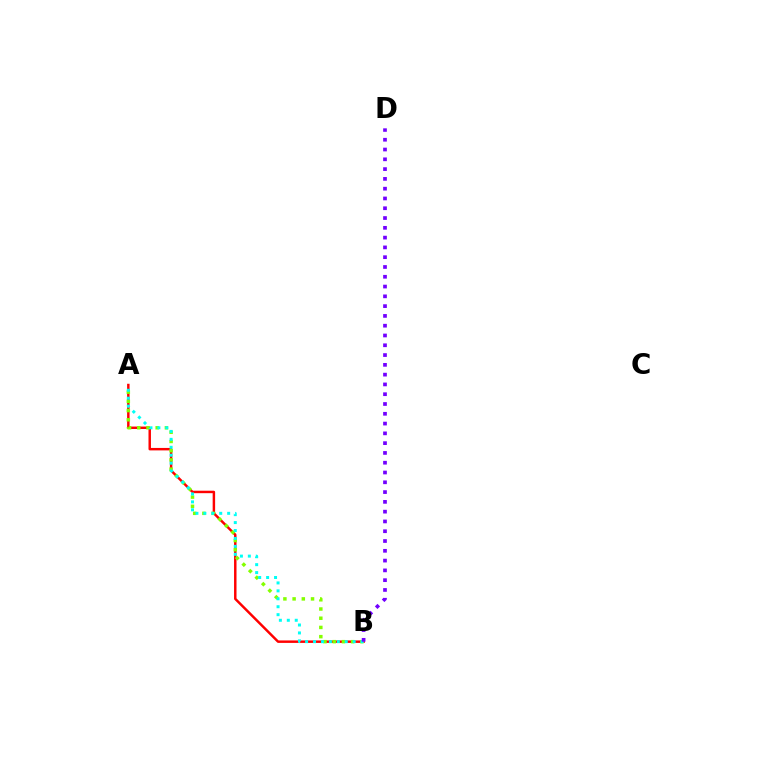{('A', 'B'): [{'color': '#ff0000', 'line_style': 'solid', 'thickness': 1.77}, {'color': '#84ff00', 'line_style': 'dotted', 'thickness': 2.5}, {'color': '#00fff6', 'line_style': 'dotted', 'thickness': 2.16}], ('B', 'D'): [{'color': '#7200ff', 'line_style': 'dotted', 'thickness': 2.66}]}